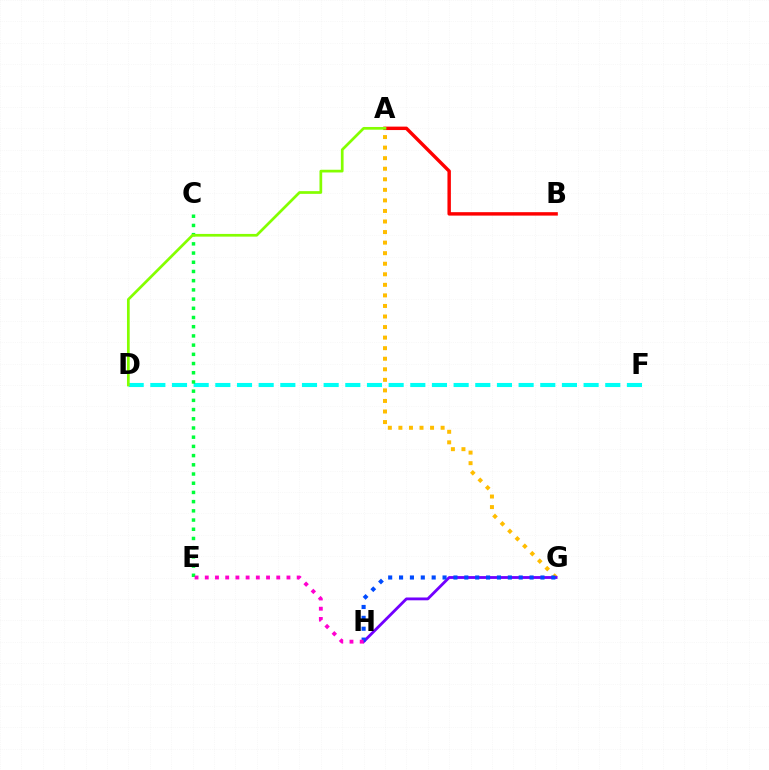{('D', 'F'): [{'color': '#00fff6', 'line_style': 'dashed', 'thickness': 2.94}], ('A', 'G'): [{'color': '#ffbd00', 'line_style': 'dotted', 'thickness': 2.87}], ('G', 'H'): [{'color': '#7200ff', 'line_style': 'solid', 'thickness': 2.03}, {'color': '#004bff', 'line_style': 'dotted', 'thickness': 2.96}], ('C', 'E'): [{'color': '#00ff39', 'line_style': 'dotted', 'thickness': 2.5}], ('E', 'H'): [{'color': '#ff00cf', 'line_style': 'dotted', 'thickness': 2.77}], ('A', 'B'): [{'color': '#ff0000', 'line_style': 'solid', 'thickness': 2.47}], ('A', 'D'): [{'color': '#84ff00', 'line_style': 'solid', 'thickness': 1.95}]}